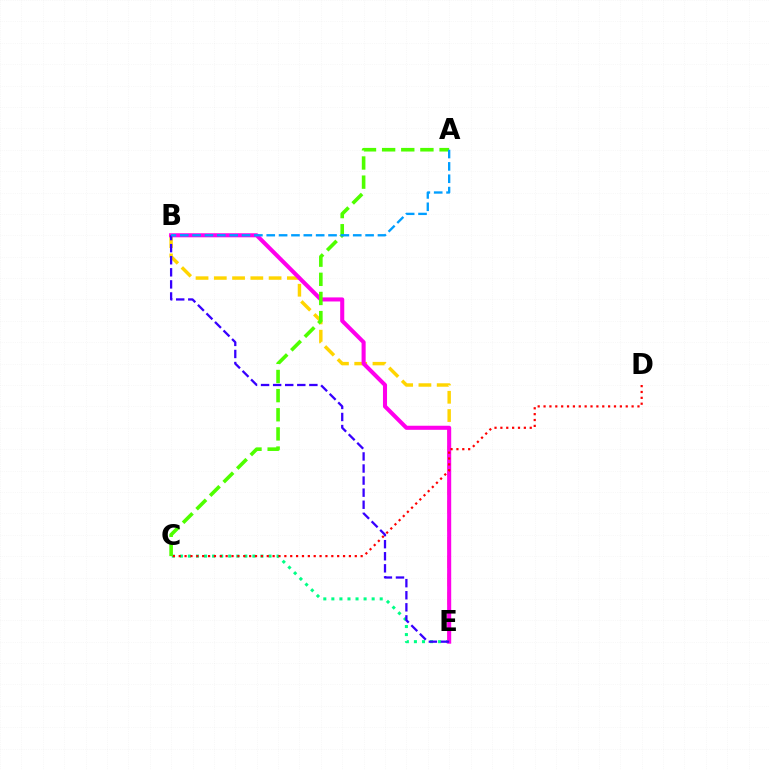{('C', 'E'): [{'color': '#00ff86', 'line_style': 'dotted', 'thickness': 2.19}], ('B', 'E'): [{'color': '#ffd500', 'line_style': 'dashed', 'thickness': 2.48}, {'color': '#ff00ed', 'line_style': 'solid', 'thickness': 2.93}, {'color': '#3700ff', 'line_style': 'dashed', 'thickness': 1.64}], ('C', 'D'): [{'color': '#ff0000', 'line_style': 'dotted', 'thickness': 1.59}], ('A', 'C'): [{'color': '#4fff00', 'line_style': 'dashed', 'thickness': 2.6}], ('A', 'B'): [{'color': '#009eff', 'line_style': 'dashed', 'thickness': 1.68}]}